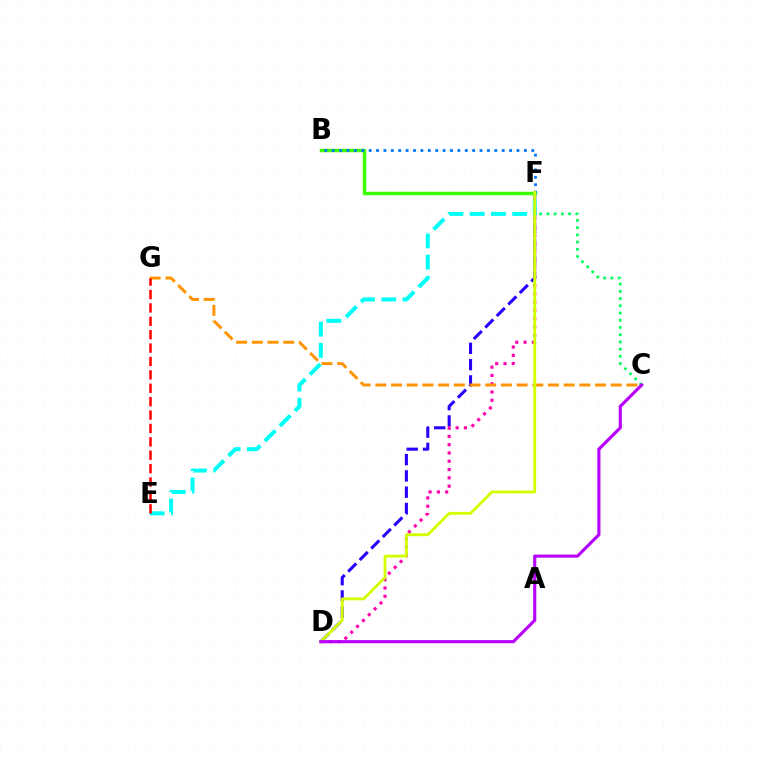{('D', 'F'): [{'color': '#2500ff', 'line_style': 'dashed', 'thickness': 2.21}, {'color': '#ff00ac', 'line_style': 'dotted', 'thickness': 2.25}, {'color': '#d1ff00', 'line_style': 'solid', 'thickness': 2.06}], ('B', 'F'): [{'color': '#3dff00', 'line_style': 'solid', 'thickness': 2.49}, {'color': '#0074ff', 'line_style': 'dotted', 'thickness': 2.01}], ('C', 'F'): [{'color': '#00ff5c', 'line_style': 'dotted', 'thickness': 1.96}], ('C', 'G'): [{'color': '#ff9400', 'line_style': 'dashed', 'thickness': 2.13}], ('E', 'F'): [{'color': '#00fff6', 'line_style': 'dashed', 'thickness': 2.89}], ('E', 'G'): [{'color': '#ff0000', 'line_style': 'dashed', 'thickness': 1.82}], ('C', 'D'): [{'color': '#b900ff', 'line_style': 'solid', 'thickness': 2.26}]}